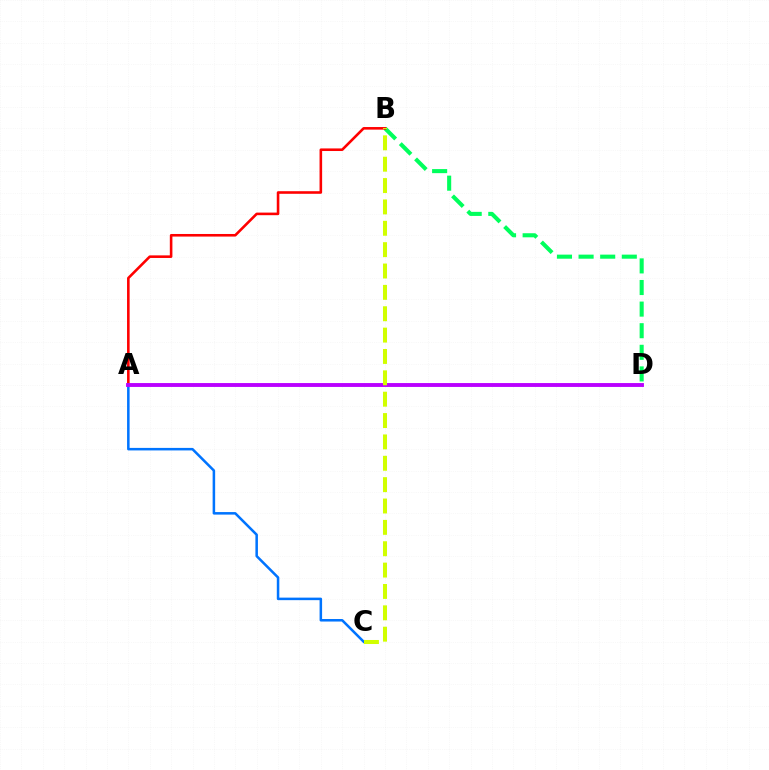{('B', 'D'): [{'color': '#00ff5c', 'line_style': 'dashed', 'thickness': 2.93}], ('A', 'B'): [{'color': '#ff0000', 'line_style': 'solid', 'thickness': 1.87}], ('A', 'C'): [{'color': '#0074ff', 'line_style': 'solid', 'thickness': 1.82}], ('A', 'D'): [{'color': '#b900ff', 'line_style': 'solid', 'thickness': 2.79}], ('B', 'C'): [{'color': '#d1ff00', 'line_style': 'dashed', 'thickness': 2.9}]}